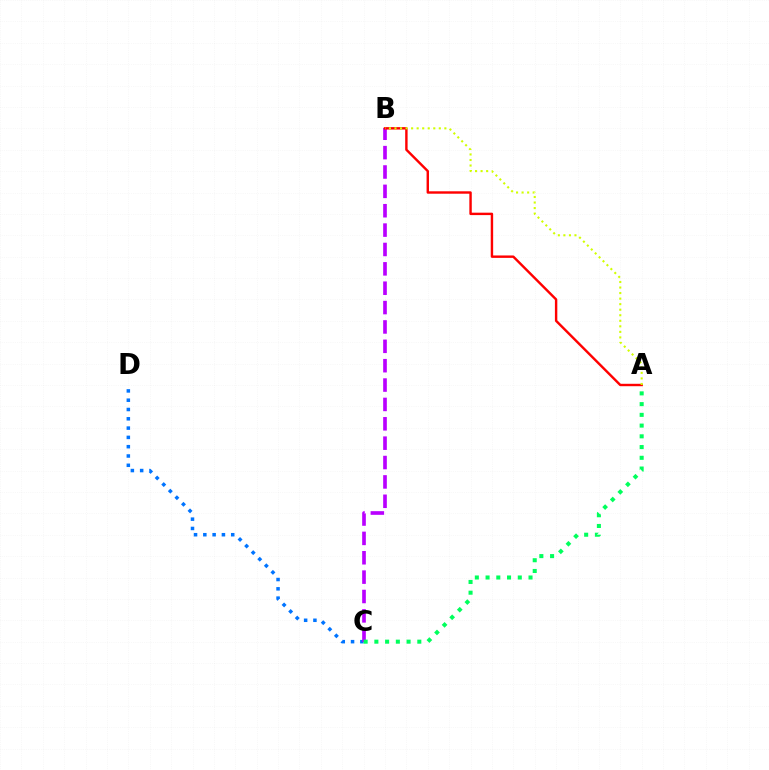{('C', 'D'): [{'color': '#0074ff', 'line_style': 'dotted', 'thickness': 2.53}], ('B', 'C'): [{'color': '#b900ff', 'line_style': 'dashed', 'thickness': 2.63}], ('A', 'B'): [{'color': '#ff0000', 'line_style': 'solid', 'thickness': 1.74}, {'color': '#d1ff00', 'line_style': 'dotted', 'thickness': 1.51}], ('A', 'C'): [{'color': '#00ff5c', 'line_style': 'dotted', 'thickness': 2.92}]}